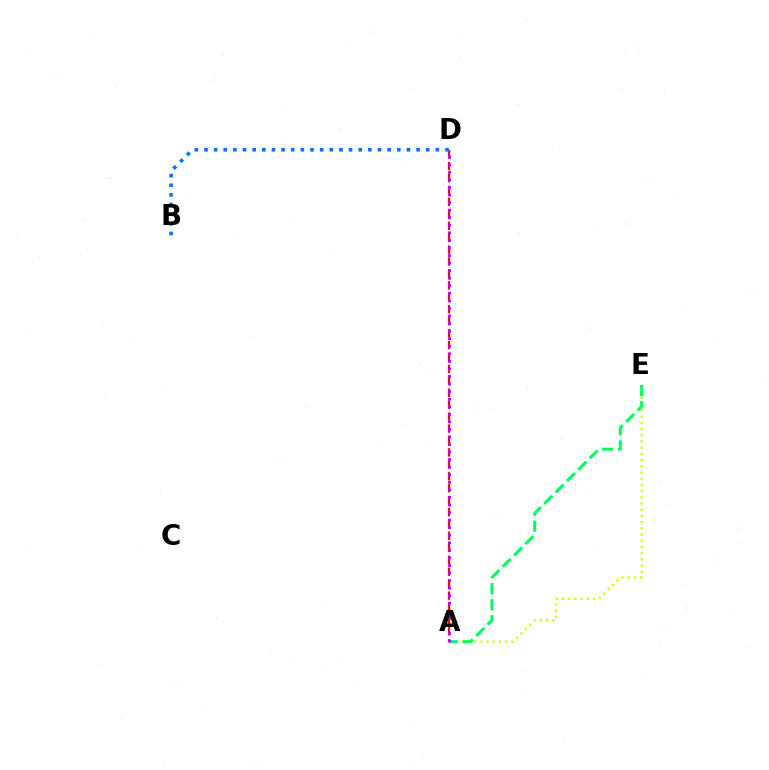{('A', 'E'): [{'color': '#d1ff00', 'line_style': 'dotted', 'thickness': 1.69}, {'color': '#00ff5c', 'line_style': 'dashed', 'thickness': 2.18}], ('A', 'D'): [{'color': '#ff0000', 'line_style': 'dashed', 'thickness': 1.62}, {'color': '#b900ff', 'line_style': 'dotted', 'thickness': 2.05}], ('B', 'D'): [{'color': '#0074ff', 'line_style': 'dotted', 'thickness': 2.62}]}